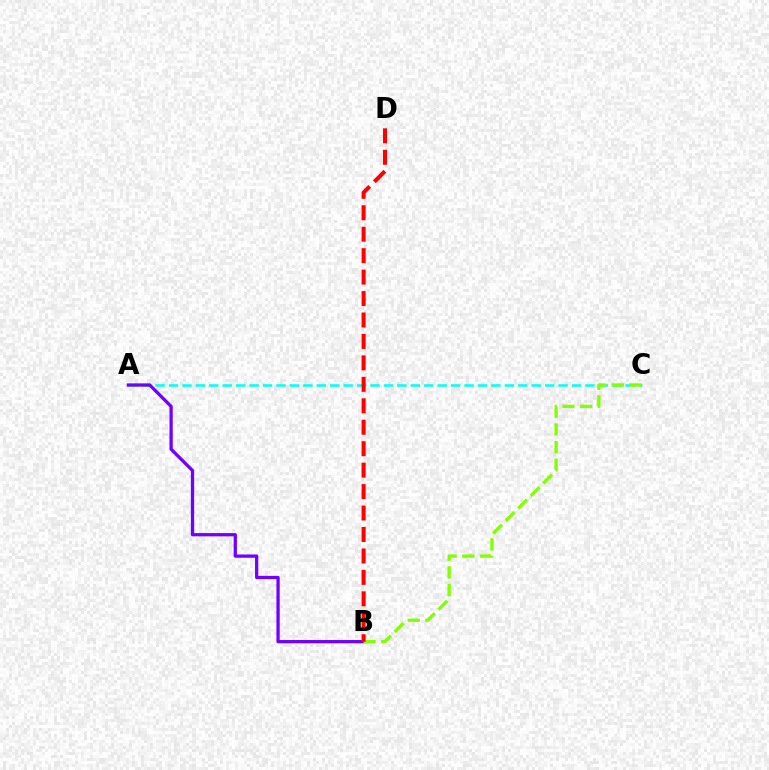{('A', 'C'): [{'color': '#00fff6', 'line_style': 'dashed', 'thickness': 1.83}], ('A', 'B'): [{'color': '#7200ff', 'line_style': 'solid', 'thickness': 2.35}], ('B', 'C'): [{'color': '#84ff00', 'line_style': 'dashed', 'thickness': 2.4}], ('B', 'D'): [{'color': '#ff0000', 'line_style': 'dashed', 'thickness': 2.91}]}